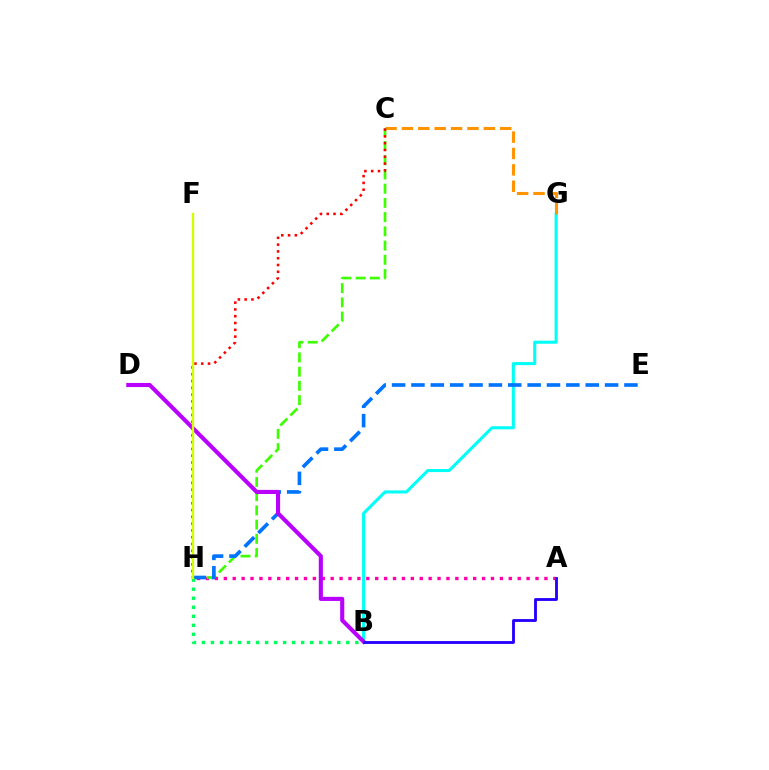{('B', 'G'): [{'color': '#00fff6', 'line_style': 'solid', 'thickness': 2.21}], ('A', 'H'): [{'color': '#ff00ac', 'line_style': 'dotted', 'thickness': 2.42}], ('C', 'G'): [{'color': '#ff9400', 'line_style': 'dashed', 'thickness': 2.23}], ('C', 'H'): [{'color': '#3dff00', 'line_style': 'dashed', 'thickness': 1.93}, {'color': '#ff0000', 'line_style': 'dotted', 'thickness': 1.84}], ('E', 'H'): [{'color': '#0074ff', 'line_style': 'dashed', 'thickness': 2.63}], ('B', 'D'): [{'color': '#b900ff', 'line_style': 'solid', 'thickness': 2.96}], ('B', 'H'): [{'color': '#00ff5c', 'line_style': 'dotted', 'thickness': 2.45}], ('A', 'B'): [{'color': '#2500ff', 'line_style': 'solid', 'thickness': 2.05}], ('F', 'H'): [{'color': '#d1ff00', 'line_style': 'solid', 'thickness': 1.68}]}